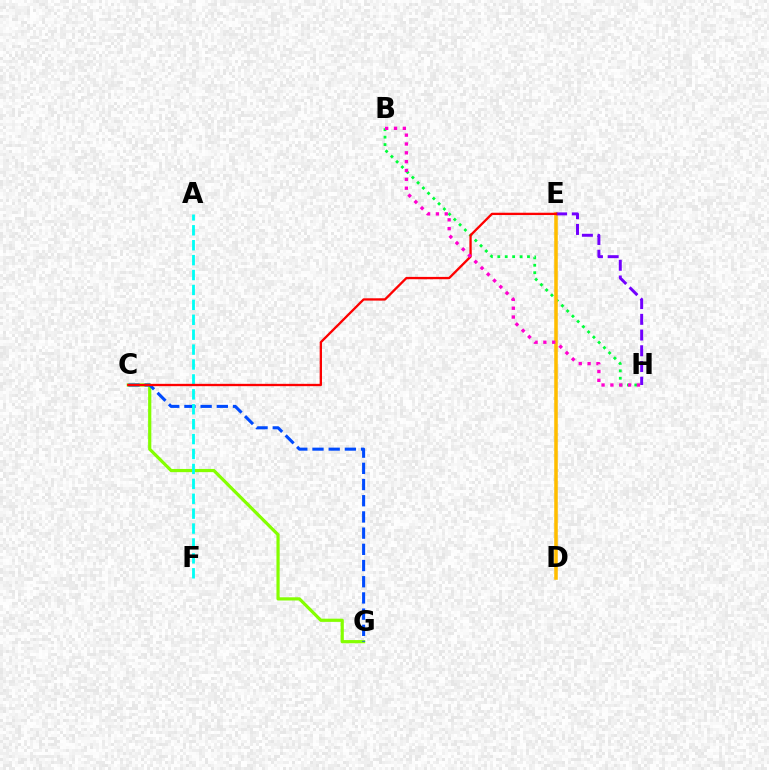{('B', 'H'): [{'color': '#00ff39', 'line_style': 'dotted', 'thickness': 2.02}, {'color': '#ff00cf', 'line_style': 'dotted', 'thickness': 2.4}], ('D', 'E'): [{'color': '#ffbd00', 'line_style': 'solid', 'thickness': 2.56}], ('C', 'G'): [{'color': '#84ff00', 'line_style': 'solid', 'thickness': 2.3}, {'color': '#004bff', 'line_style': 'dashed', 'thickness': 2.2}], ('A', 'F'): [{'color': '#00fff6', 'line_style': 'dashed', 'thickness': 2.03}], ('E', 'H'): [{'color': '#7200ff', 'line_style': 'dashed', 'thickness': 2.14}], ('C', 'E'): [{'color': '#ff0000', 'line_style': 'solid', 'thickness': 1.67}]}